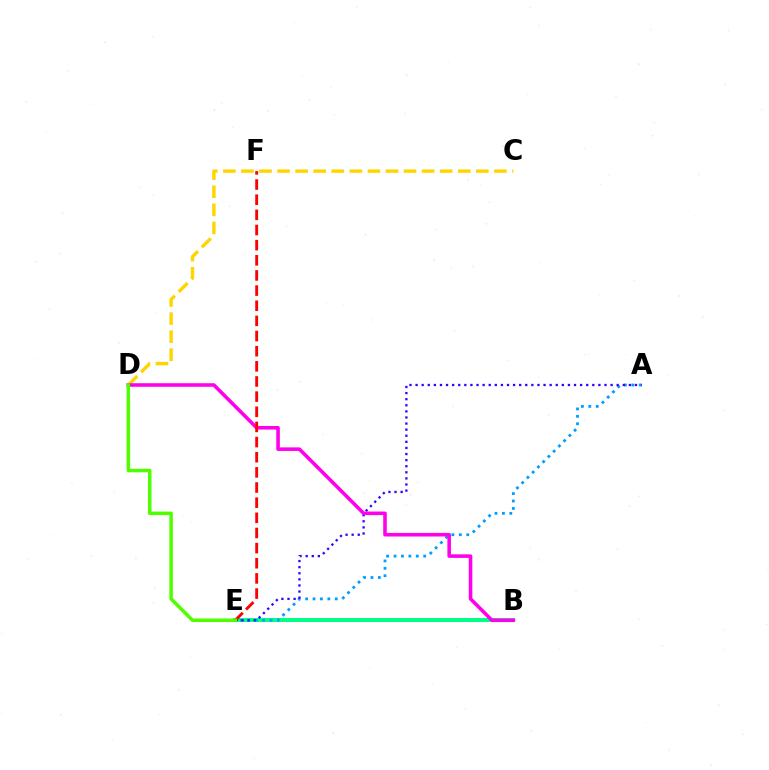{('C', 'D'): [{'color': '#ffd500', 'line_style': 'dashed', 'thickness': 2.45}], ('B', 'E'): [{'color': '#00ff86', 'line_style': 'solid', 'thickness': 2.86}], ('A', 'E'): [{'color': '#009eff', 'line_style': 'dotted', 'thickness': 2.02}, {'color': '#3700ff', 'line_style': 'dotted', 'thickness': 1.66}], ('B', 'D'): [{'color': '#ff00ed', 'line_style': 'solid', 'thickness': 2.57}], ('E', 'F'): [{'color': '#ff0000', 'line_style': 'dashed', 'thickness': 2.06}], ('D', 'E'): [{'color': '#4fff00', 'line_style': 'solid', 'thickness': 2.53}]}